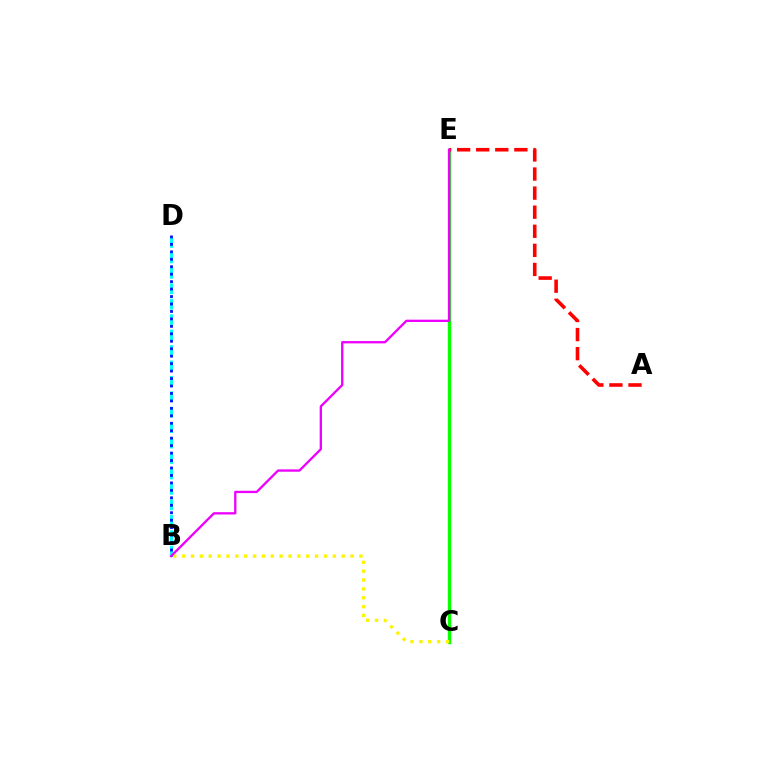{('C', 'E'): [{'color': '#08ff00', 'line_style': 'solid', 'thickness': 2.44}], ('A', 'E'): [{'color': '#ff0000', 'line_style': 'dashed', 'thickness': 2.59}], ('B', 'D'): [{'color': '#00fff6', 'line_style': 'dashed', 'thickness': 2.1}, {'color': '#0010ff', 'line_style': 'dotted', 'thickness': 2.03}], ('B', 'C'): [{'color': '#fcf500', 'line_style': 'dotted', 'thickness': 2.41}], ('B', 'E'): [{'color': '#ee00ff', 'line_style': 'solid', 'thickness': 1.67}]}